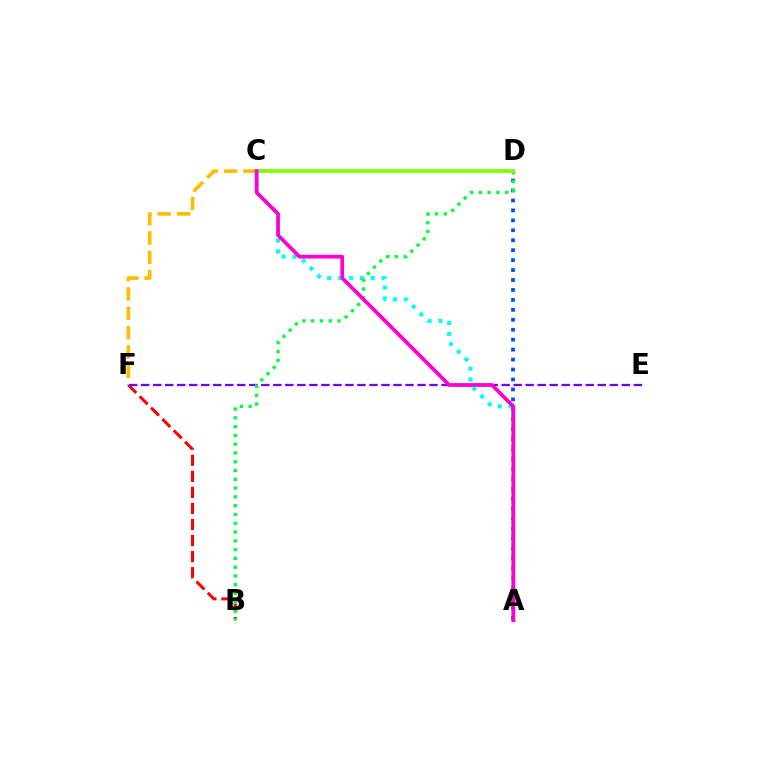{('A', 'D'): [{'color': '#004bff', 'line_style': 'dotted', 'thickness': 2.7}], ('B', 'F'): [{'color': '#ff0000', 'line_style': 'dashed', 'thickness': 2.18}], ('A', 'C'): [{'color': '#00fff6', 'line_style': 'dotted', 'thickness': 2.96}, {'color': '#ff00cf', 'line_style': 'solid', 'thickness': 2.69}], ('C', 'F'): [{'color': '#ffbd00', 'line_style': 'dashed', 'thickness': 2.63}], ('E', 'F'): [{'color': '#7200ff', 'line_style': 'dashed', 'thickness': 1.63}], ('B', 'D'): [{'color': '#00ff39', 'line_style': 'dotted', 'thickness': 2.39}], ('C', 'D'): [{'color': '#84ff00', 'line_style': 'solid', 'thickness': 2.75}]}